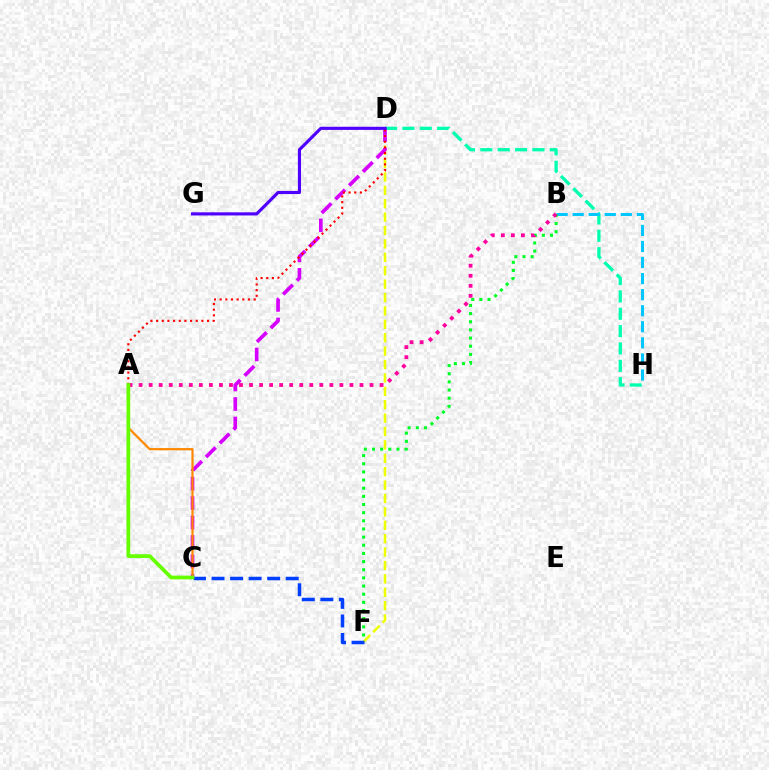{('D', 'F'): [{'color': '#eeff00', 'line_style': 'dashed', 'thickness': 1.82}], ('D', 'H'): [{'color': '#00ffaf', 'line_style': 'dashed', 'thickness': 2.36}], ('B', 'H'): [{'color': '#00c7ff', 'line_style': 'dashed', 'thickness': 2.18}], ('C', 'F'): [{'color': '#003fff', 'line_style': 'dashed', 'thickness': 2.52}], ('C', 'D'): [{'color': '#d600ff', 'line_style': 'dashed', 'thickness': 2.64}], ('A', 'D'): [{'color': '#ff0000', 'line_style': 'dotted', 'thickness': 1.54}], ('B', 'F'): [{'color': '#00ff27', 'line_style': 'dotted', 'thickness': 2.21}], ('A', 'C'): [{'color': '#ff8800', 'line_style': 'solid', 'thickness': 1.59}, {'color': '#66ff00', 'line_style': 'solid', 'thickness': 2.7}], ('D', 'G'): [{'color': '#4f00ff', 'line_style': 'solid', 'thickness': 2.26}], ('A', 'B'): [{'color': '#ff00a0', 'line_style': 'dotted', 'thickness': 2.73}]}